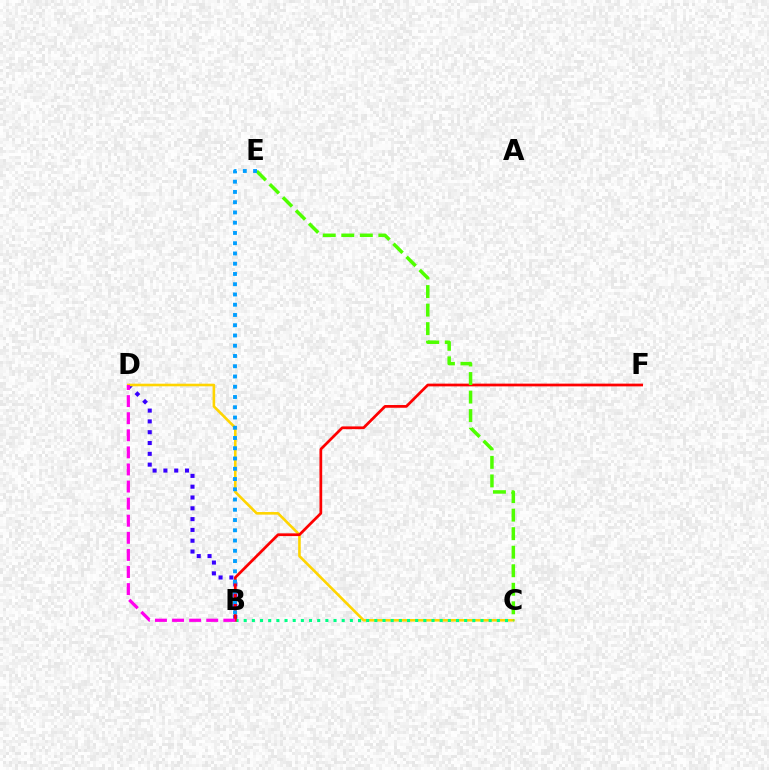{('B', 'D'): [{'color': '#3700ff', 'line_style': 'dotted', 'thickness': 2.94}, {'color': '#ff00ed', 'line_style': 'dashed', 'thickness': 2.32}], ('C', 'D'): [{'color': '#ffd500', 'line_style': 'solid', 'thickness': 1.88}], ('B', 'C'): [{'color': '#00ff86', 'line_style': 'dotted', 'thickness': 2.22}], ('B', 'F'): [{'color': '#ff0000', 'line_style': 'solid', 'thickness': 1.97}], ('C', 'E'): [{'color': '#4fff00', 'line_style': 'dashed', 'thickness': 2.52}], ('B', 'E'): [{'color': '#009eff', 'line_style': 'dotted', 'thickness': 2.79}]}